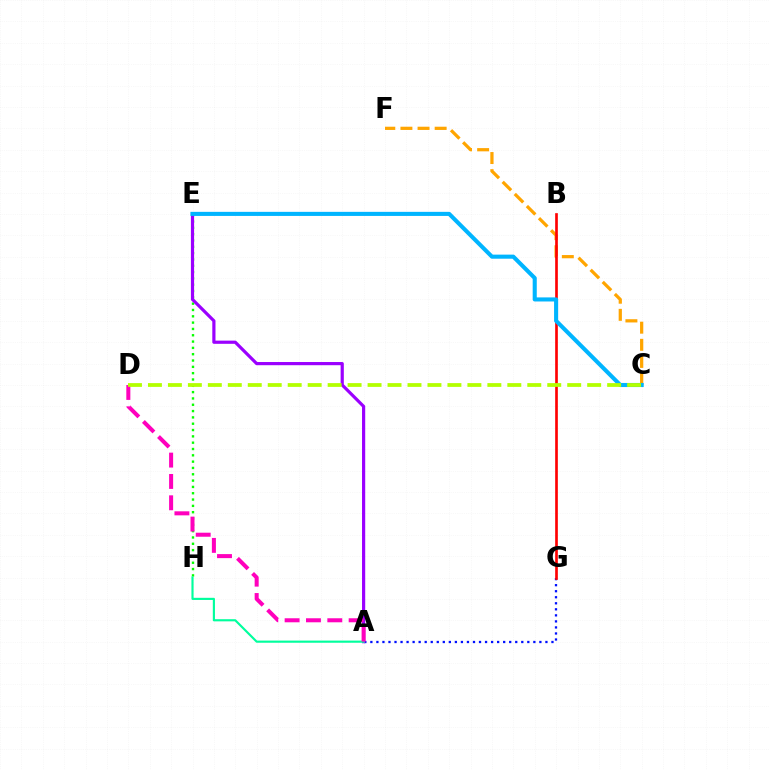{('E', 'H'): [{'color': '#08ff00', 'line_style': 'dotted', 'thickness': 1.72}], ('A', 'G'): [{'color': '#0010ff', 'line_style': 'dotted', 'thickness': 1.64}], ('A', 'E'): [{'color': '#9b00ff', 'line_style': 'solid', 'thickness': 2.29}], ('A', 'H'): [{'color': '#00ff9d', 'line_style': 'solid', 'thickness': 1.55}], ('C', 'F'): [{'color': '#ffa500', 'line_style': 'dashed', 'thickness': 2.33}], ('A', 'D'): [{'color': '#ff00bd', 'line_style': 'dashed', 'thickness': 2.9}], ('B', 'G'): [{'color': '#ff0000', 'line_style': 'solid', 'thickness': 1.92}], ('C', 'E'): [{'color': '#00b5ff', 'line_style': 'solid', 'thickness': 2.94}], ('C', 'D'): [{'color': '#b3ff00', 'line_style': 'dashed', 'thickness': 2.71}]}